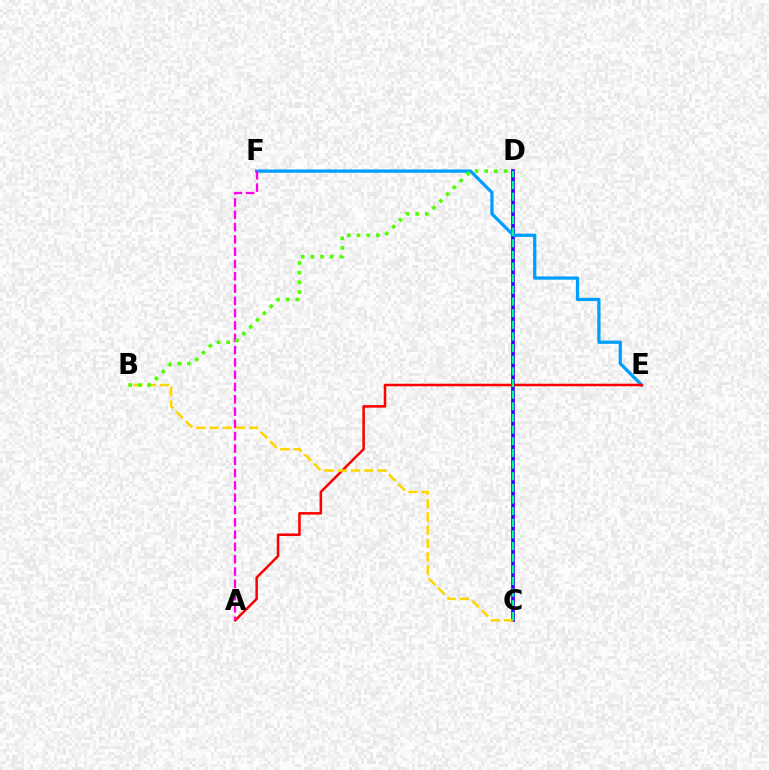{('C', 'D'): [{'color': '#3700ff', 'line_style': 'solid', 'thickness': 2.64}, {'color': '#00ff86', 'line_style': 'dashed', 'thickness': 1.58}], ('E', 'F'): [{'color': '#009eff', 'line_style': 'solid', 'thickness': 2.35}], ('A', 'E'): [{'color': '#ff0000', 'line_style': 'solid', 'thickness': 1.82}], ('A', 'F'): [{'color': '#ff00ed', 'line_style': 'dashed', 'thickness': 1.67}], ('B', 'C'): [{'color': '#ffd500', 'line_style': 'dashed', 'thickness': 1.8}], ('B', 'D'): [{'color': '#4fff00', 'line_style': 'dotted', 'thickness': 2.62}]}